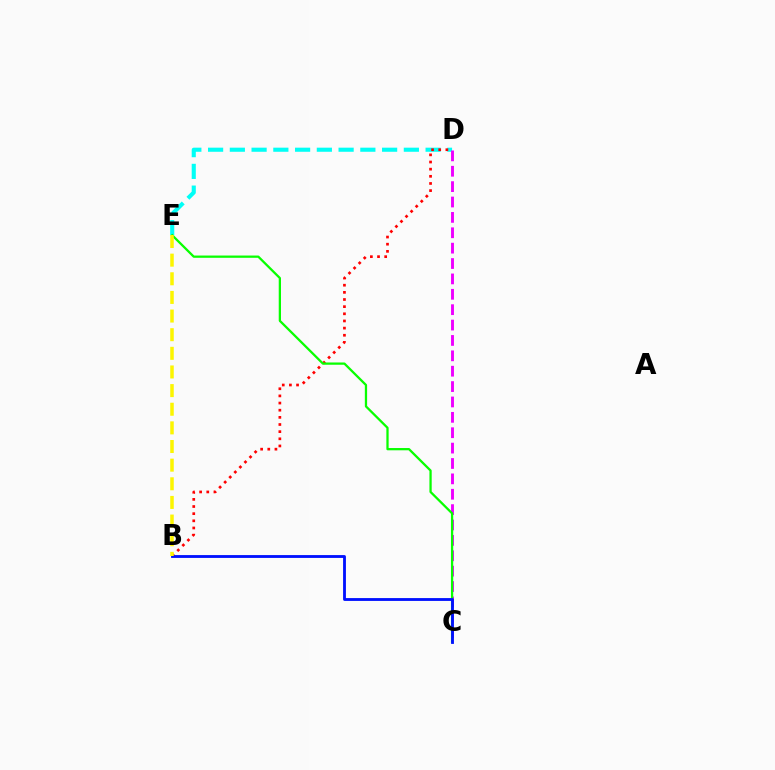{('D', 'E'): [{'color': '#00fff6', 'line_style': 'dashed', 'thickness': 2.96}], ('C', 'D'): [{'color': '#ee00ff', 'line_style': 'dashed', 'thickness': 2.09}], ('B', 'D'): [{'color': '#ff0000', 'line_style': 'dotted', 'thickness': 1.94}], ('C', 'E'): [{'color': '#08ff00', 'line_style': 'solid', 'thickness': 1.63}], ('B', 'C'): [{'color': '#0010ff', 'line_style': 'solid', 'thickness': 2.04}], ('B', 'E'): [{'color': '#fcf500', 'line_style': 'dashed', 'thickness': 2.53}]}